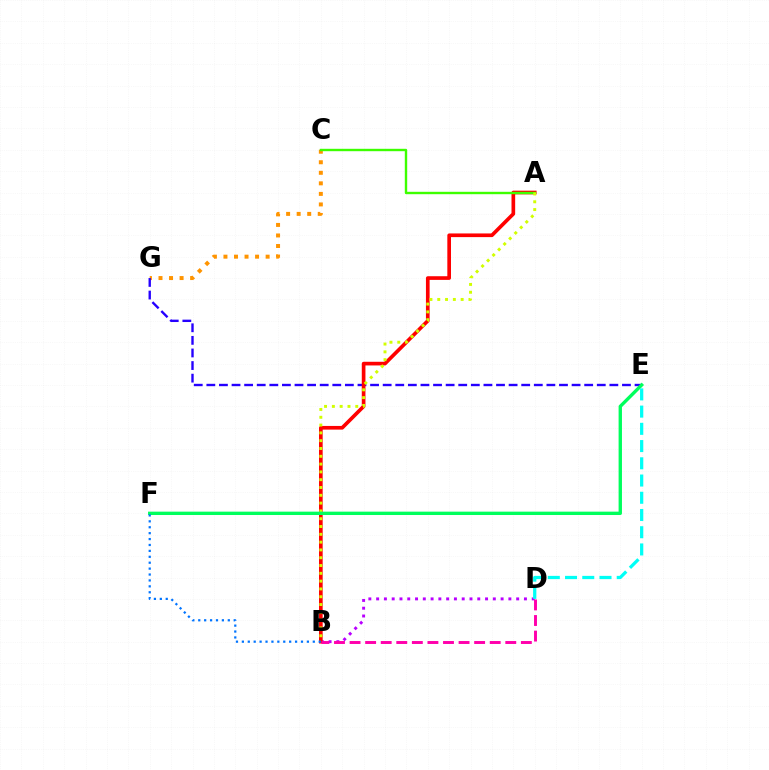{('B', 'D'): [{'color': '#b900ff', 'line_style': 'dotted', 'thickness': 2.11}, {'color': '#ff00ac', 'line_style': 'dashed', 'thickness': 2.12}], ('C', 'G'): [{'color': '#ff9400', 'line_style': 'dotted', 'thickness': 2.86}], ('E', 'G'): [{'color': '#2500ff', 'line_style': 'dashed', 'thickness': 1.71}], ('A', 'B'): [{'color': '#ff0000', 'line_style': 'solid', 'thickness': 2.64}, {'color': '#d1ff00', 'line_style': 'dotted', 'thickness': 2.12}], ('A', 'C'): [{'color': '#3dff00', 'line_style': 'solid', 'thickness': 1.72}], ('E', 'F'): [{'color': '#00ff5c', 'line_style': 'solid', 'thickness': 2.42}], ('B', 'F'): [{'color': '#0074ff', 'line_style': 'dotted', 'thickness': 1.61}], ('D', 'E'): [{'color': '#00fff6', 'line_style': 'dashed', 'thickness': 2.34}]}